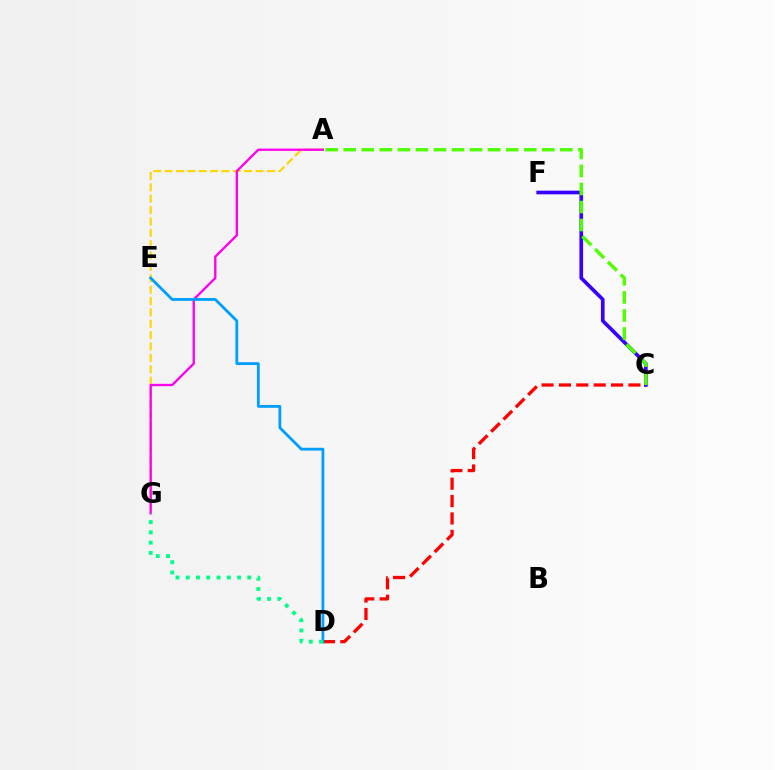{('C', 'F'): [{'color': '#3700ff', 'line_style': 'solid', 'thickness': 2.63}], ('A', 'G'): [{'color': '#ffd500', 'line_style': 'dashed', 'thickness': 1.54}, {'color': '#ff00ed', 'line_style': 'solid', 'thickness': 1.68}], ('C', 'D'): [{'color': '#ff0000', 'line_style': 'dashed', 'thickness': 2.36}], ('A', 'C'): [{'color': '#4fff00', 'line_style': 'dashed', 'thickness': 2.45}], ('D', 'E'): [{'color': '#009eff', 'line_style': 'solid', 'thickness': 2.03}], ('D', 'G'): [{'color': '#00ff86', 'line_style': 'dotted', 'thickness': 2.79}]}